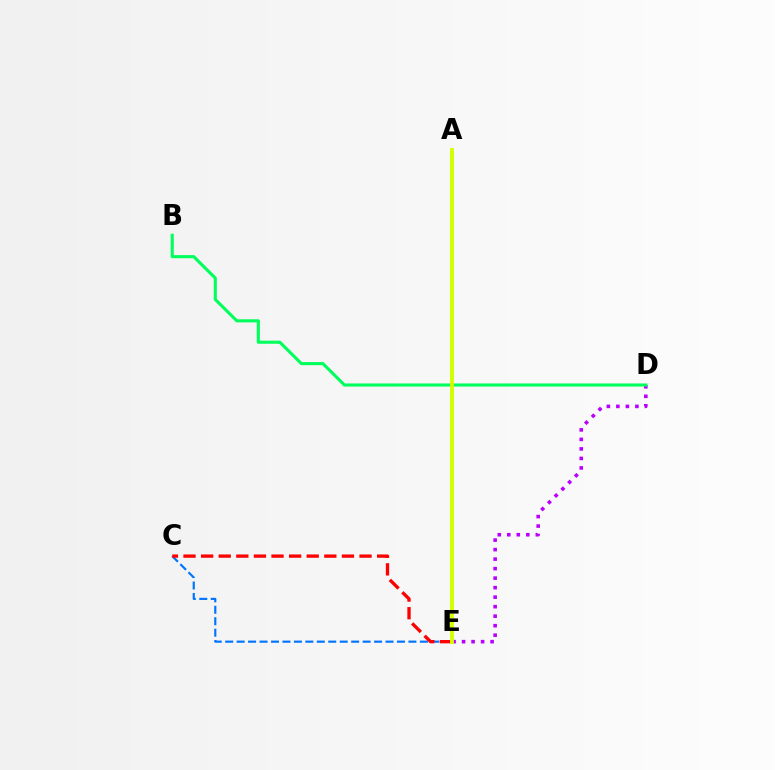{('D', 'E'): [{'color': '#b900ff', 'line_style': 'dotted', 'thickness': 2.58}], ('C', 'E'): [{'color': '#0074ff', 'line_style': 'dashed', 'thickness': 1.56}, {'color': '#ff0000', 'line_style': 'dashed', 'thickness': 2.39}], ('B', 'D'): [{'color': '#00ff5c', 'line_style': 'solid', 'thickness': 2.24}], ('A', 'E'): [{'color': '#d1ff00', 'line_style': 'solid', 'thickness': 2.8}]}